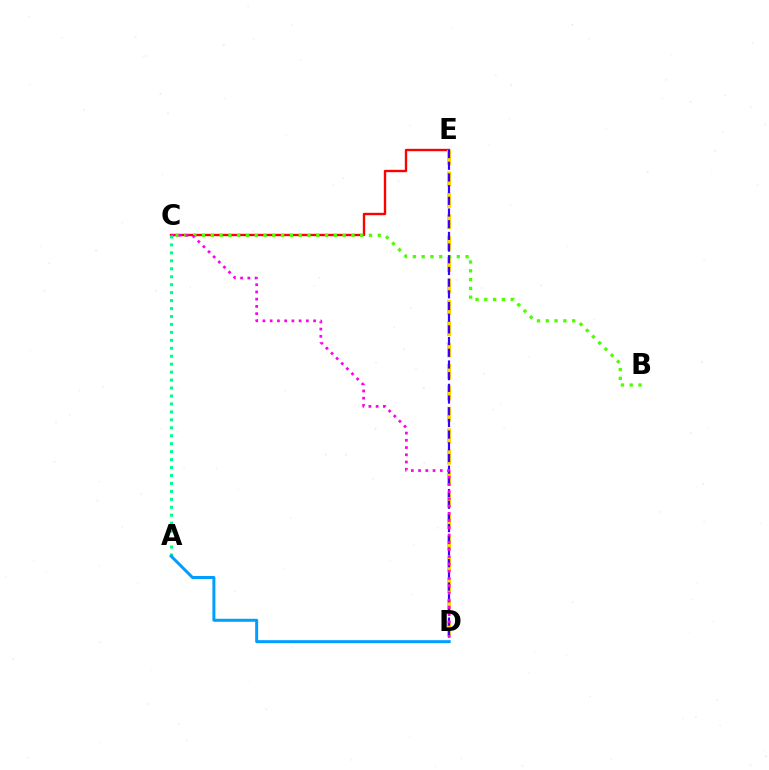{('C', 'E'): [{'color': '#ff0000', 'line_style': 'solid', 'thickness': 1.71}], ('D', 'E'): [{'color': '#ffd500', 'line_style': 'dashed', 'thickness': 2.91}, {'color': '#3700ff', 'line_style': 'dashed', 'thickness': 1.59}], ('B', 'C'): [{'color': '#4fff00', 'line_style': 'dotted', 'thickness': 2.39}], ('C', 'D'): [{'color': '#ff00ed', 'line_style': 'dotted', 'thickness': 1.97}], ('A', 'C'): [{'color': '#00ff86', 'line_style': 'dotted', 'thickness': 2.16}], ('A', 'D'): [{'color': '#009eff', 'line_style': 'solid', 'thickness': 2.16}]}